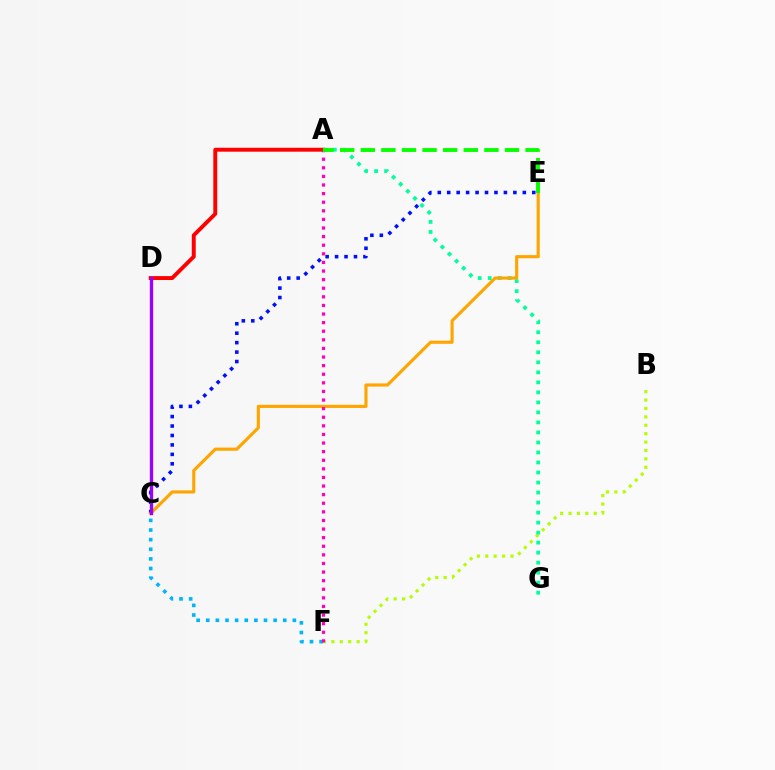{('B', 'F'): [{'color': '#b3ff00', 'line_style': 'dotted', 'thickness': 2.28}], ('A', 'G'): [{'color': '#00ff9d', 'line_style': 'dotted', 'thickness': 2.72}], ('C', 'E'): [{'color': '#0010ff', 'line_style': 'dotted', 'thickness': 2.57}, {'color': '#ffa500', 'line_style': 'solid', 'thickness': 2.26}], ('C', 'F'): [{'color': '#00b5ff', 'line_style': 'dotted', 'thickness': 2.61}], ('A', 'D'): [{'color': '#ff0000', 'line_style': 'solid', 'thickness': 2.82}], ('A', 'F'): [{'color': '#ff00bd', 'line_style': 'dotted', 'thickness': 2.34}], ('C', 'D'): [{'color': '#9b00ff', 'line_style': 'solid', 'thickness': 2.41}], ('A', 'E'): [{'color': '#08ff00', 'line_style': 'dashed', 'thickness': 2.8}]}